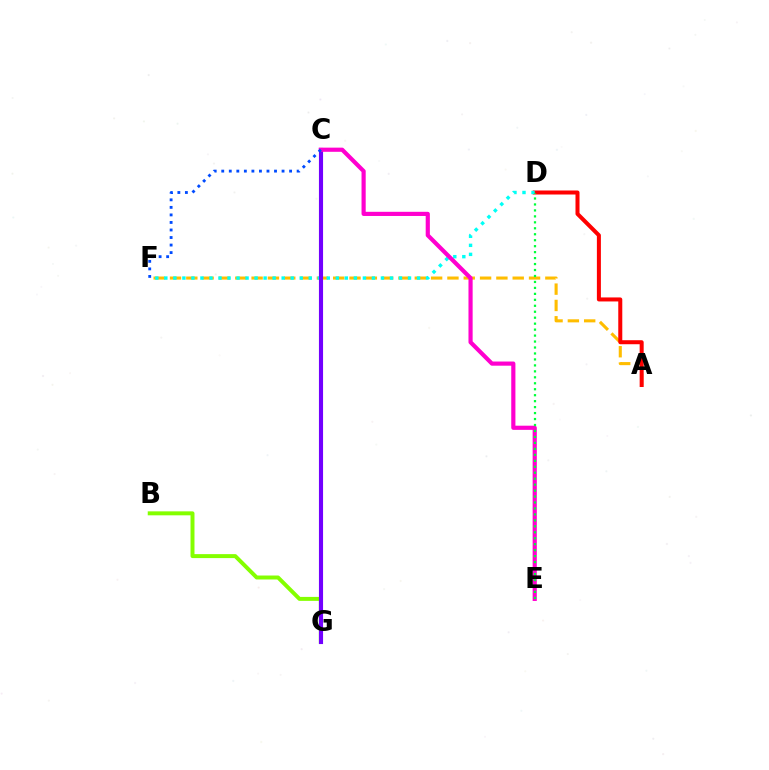{('A', 'F'): [{'color': '#ffbd00', 'line_style': 'dashed', 'thickness': 2.22}], ('A', 'D'): [{'color': '#ff0000', 'line_style': 'solid', 'thickness': 2.89}], ('B', 'G'): [{'color': '#84ff00', 'line_style': 'solid', 'thickness': 2.86}], ('D', 'F'): [{'color': '#00fff6', 'line_style': 'dotted', 'thickness': 2.45}], ('C', 'G'): [{'color': '#7200ff', 'line_style': 'solid', 'thickness': 2.97}], ('C', 'E'): [{'color': '#ff00cf', 'line_style': 'solid', 'thickness': 3.0}], ('D', 'E'): [{'color': '#00ff39', 'line_style': 'dotted', 'thickness': 1.62}], ('C', 'F'): [{'color': '#004bff', 'line_style': 'dotted', 'thickness': 2.05}]}